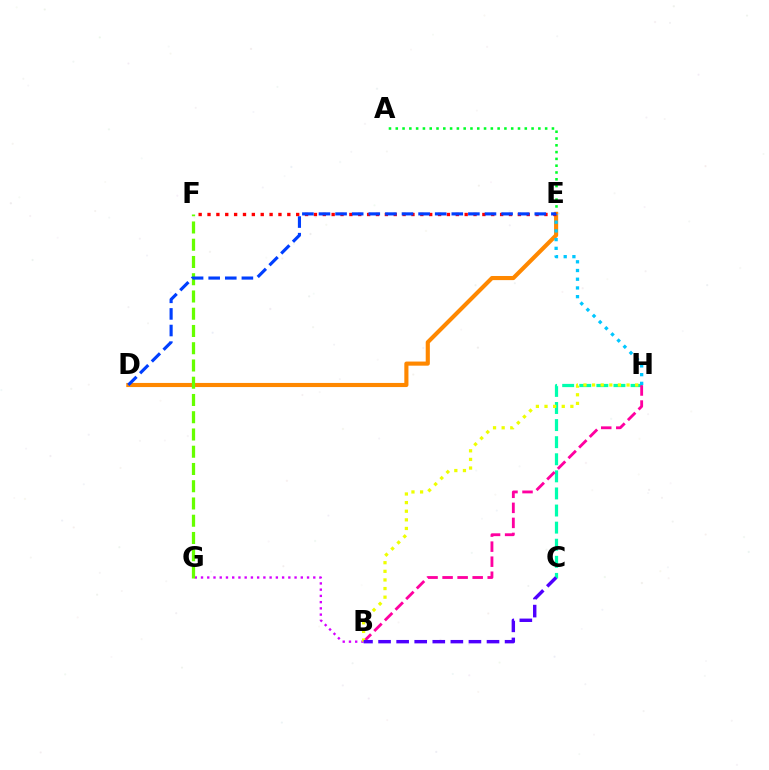{('A', 'E'): [{'color': '#00ff27', 'line_style': 'dotted', 'thickness': 1.84}], ('C', 'H'): [{'color': '#00ffaf', 'line_style': 'dashed', 'thickness': 2.32}], ('D', 'E'): [{'color': '#ff8800', 'line_style': 'solid', 'thickness': 2.97}, {'color': '#003fff', 'line_style': 'dashed', 'thickness': 2.26}], ('B', 'H'): [{'color': '#ff00a0', 'line_style': 'dashed', 'thickness': 2.04}, {'color': '#eeff00', 'line_style': 'dotted', 'thickness': 2.34}], ('E', 'H'): [{'color': '#00c7ff', 'line_style': 'dotted', 'thickness': 2.37}], ('B', 'G'): [{'color': '#d600ff', 'line_style': 'dotted', 'thickness': 1.69}], ('F', 'G'): [{'color': '#66ff00', 'line_style': 'dashed', 'thickness': 2.34}], ('E', 'F'): [{'color': '#ff0000', 'line_style': 'dotted', 'thickness': 2.41}], ('B', 'C'): [{'color': '#4f00ff', 'line_style': 'dashed', 'thickness': 2.46}]}